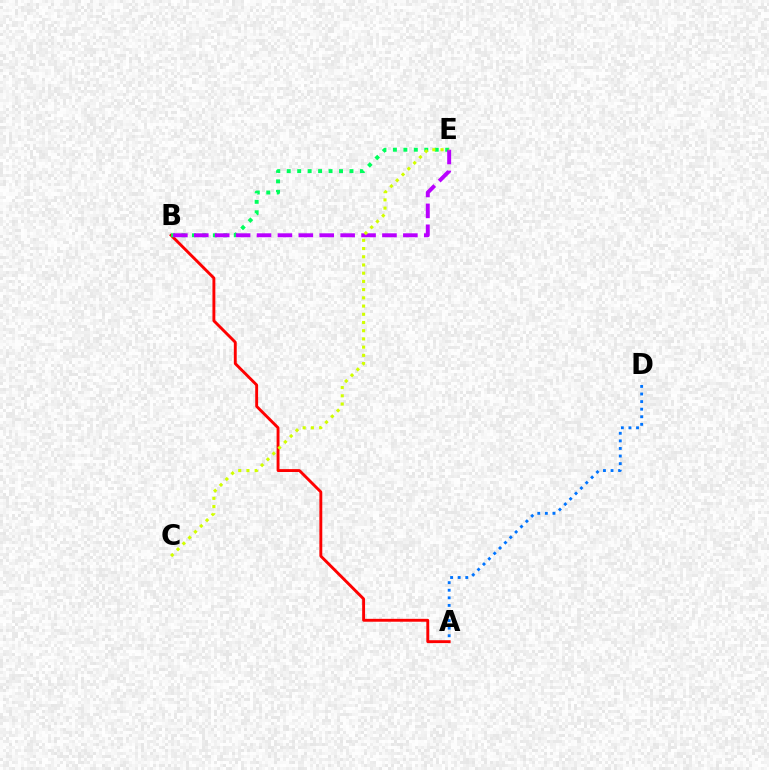{('A', 'B'): [{'color': '#ff0000', 'line_style': 'solid', 'thickness': 2.08}], ('B', 'E'): [{'color': '#00ff5c', 'line_style': 'dotted', 'thickness': 2.84}, {'color': '#b900ff', 'line_style': 'dashed', 'thickness': 2.84}], ('A', 'D'): [{'color': '#0074ff', 'line_style': 'dotted', 'thickness': 2.06}], ('C', 'E'): [{'color': '#d1ff00', 'line_style': 'dotted', 'thickness': 2.23}]}